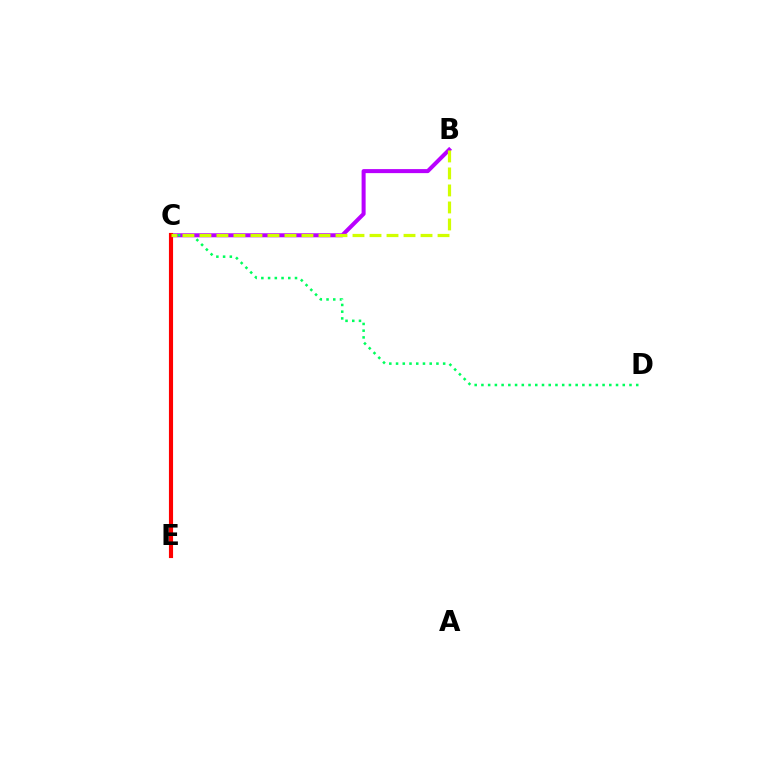{('C', 'E'): [{'color': '#0074ff', 'line_style': 'solid', 'thickness': 1.52}, {'color': '#ff0000', 'line_style': 'solid', 'thickness': 2.97}], ('B', 'C'): [{'color': '#b900ff', 'line_style': 'solid', 'thickness': 2.9}, {'color': '#d1ff00', 'line_style': 'dashed', 'thickness': 2.31}], ('C', 'D'): [{'color': '#00ff5c', 'line_style': 'dotted', 'thickness': 1.83}]}